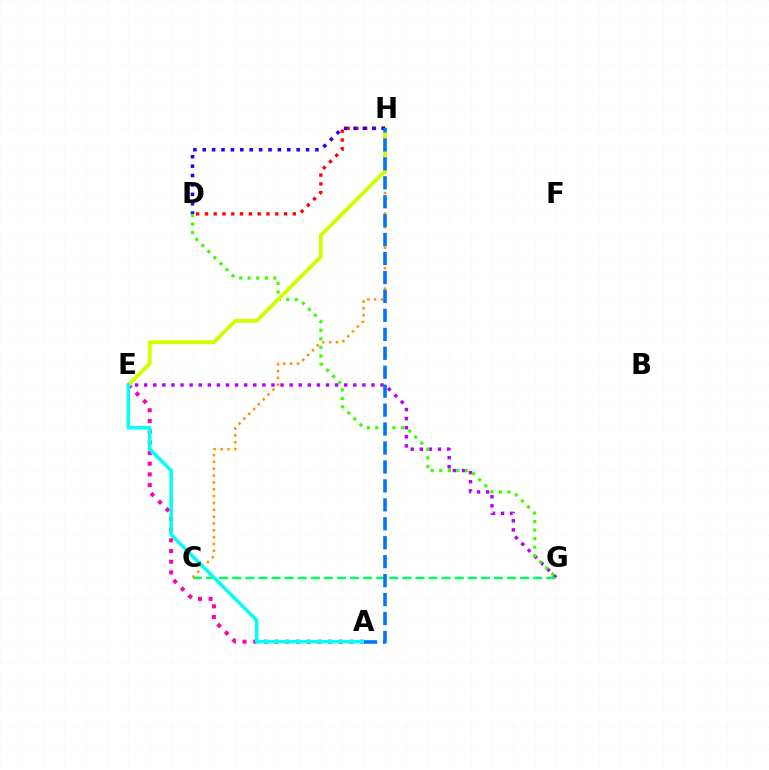{('E', 'G'): [{'color': '#b900ff', 'line_style': 'dotted', 'thickness': 2.47}], ('C', 'G'): [{'color': '#00ff5c', 'line_style': 'dashed', 'thickness': 1.78}], ('D', 'G'): [{'color': '#3dff00', 'line_style': 'dotted', 'thickness': 2.33}], ('C', 'H'): [{'color': '#ff9400', 'line_style': 'dotted', 'thickness': 1.86}], ('A', 'E'): [{'color': '#ff00ac', 'line_style': 'dotted', 'thickness': 2.9}, {'color': '#00fff6', 'line_style': 'solid', 'thickness': 2.53}], ('E', 'H'): [{'color': '#d1ff00', 'line_style': 'solid', 'thickness': 2.8}], ('D', 'H'): [{'color': '#ff0000', 'line_style': 'dotted', 'thickness': 2.39}, {'color': '#2500ff', 'line_style': 'dotted', 'thickness': 2.55}], ('A', 'H'): [{'color': '#0074ff', 'line_style': 'dashed', 'thickness': 2.57}]}